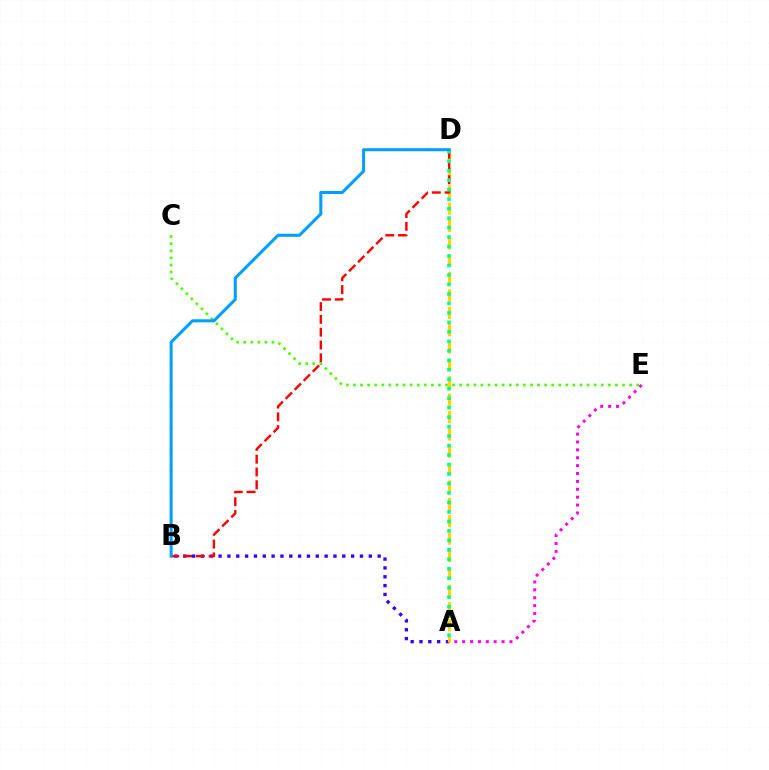{('C', 'E'): [{'color': '#4fff00', 'line_style': 'dotted', 'thickness': 1.92}], ('A', 'B'): [{'color': '#3700ff', 'line_style': 'dotted', 'thickness': 2.4}], ('A', 'D'): [{'color': '#ffd500', 'line_style': 'dashed', 'thickness': 2.36}, {'color': '#00ff86', 'line_style': 'dotted', 'thickness': 2.57}], ('B', 'D'): [{'color': '#ff0000', 'line_style': 'dashed', 'thickness': 1.74}, {'color': '#009eff', 'line_style': 'solid', 'thickness': 2.19}], ('A', 'E'): [{'color': '#ff00ed', 'line_style': 'dotted', 'thickness': 2.14}]}